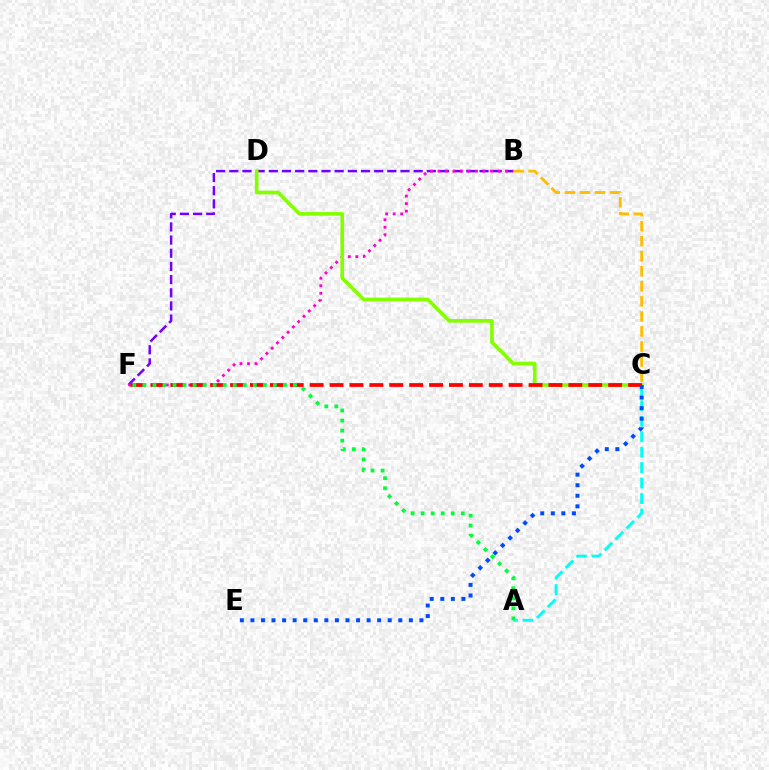{('B', 'F'): [{'color': '#7200ff', 'line_style': 'dashed', 'thickness': 1.79}, {'color': '#ff00cf', 'line_style': 'dotted', 'thickness': 2.04}], ('A', 'C'): [{'color': '#00fff6', 'line_style': 'dashed', 'thickness': 2.1}], ('B', 'C'): [{'color': '#ffbd00', 'line_style': 'dashed', 'thickness': 2.04}], ('C', 'D'): [{'color': '#84ff00', 'line_style': 'solid', 'thickness': 2.64}], ('C', 'F'): [{'color': '#ff0000', 'line_style': 'dashed', 'thickness': 2.7}], ('C', 'E'): [{'color': '#004bff', 'line_style': 'dotted', 'thickness': 2.87}], ('A', 'F'): [{'color': '#00ff39', 'line_style': 'dotted', 'thickness': 2.73}]}